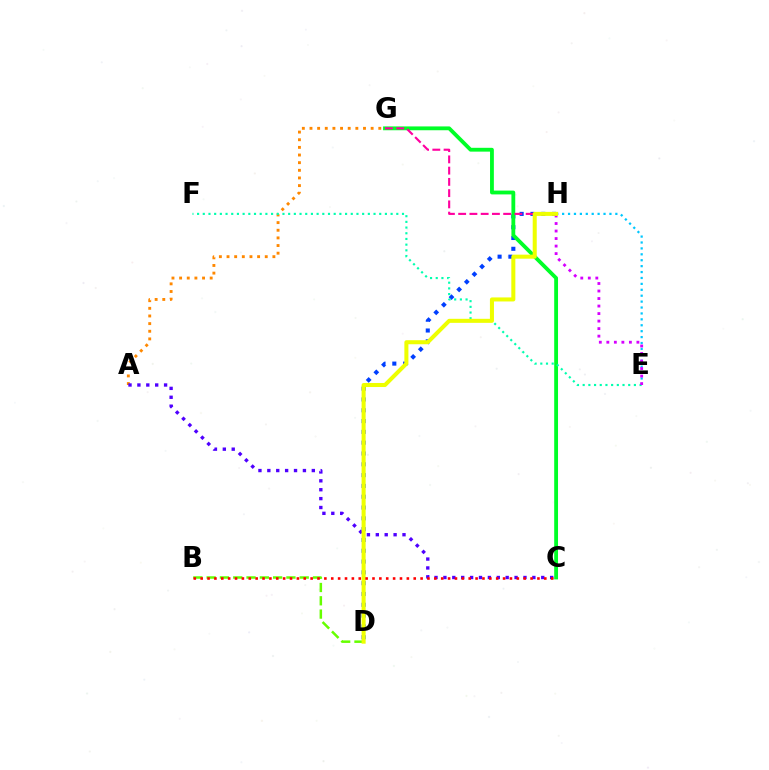{('D', 'H'): [{'color': '#003fff', 'line_style': 'dotted', 'thickness': 2.94}, {'color': '#eeff00', 'line_style': 'solid', 'thickness': 2.91}], ('C', 'G'): [{'color': '#00ff27', 'line_style': 'solid', 'thickness': 2.75}], ('E', 'H'): [{'color': '#00c7ff', 'line_style': 'dotted', 'thickness': 1.61}, {'color': '#d600ff', 'line_style': 'dotted', 'thickness': 2.04}], ('A', 'G'): [{'color': '#ff8800', 'line_style': 'dotted', 'thickness': 2.08}], ('B', 'D'): [{'color': '#66ff00', 'line_style': 'dashed', 'thickness': 1.81}], ('G', 'H'): [{'color': '#ff00a0', 'line_style': 'dashed', 'thickness': 1.53}], ('E', 'F'): [{'color': '#00ffaf', 'line_style': 'dotted', 'thickness': 1.55}], ('A', 'C'): [{'color': '#4f00ff', 'line_style': 'dotted', 'thickness': 2.42}], ('B', 'C'): [{'color': '#ff0000', 'line_style': 'dotted', 'thickness': 1.87}]}